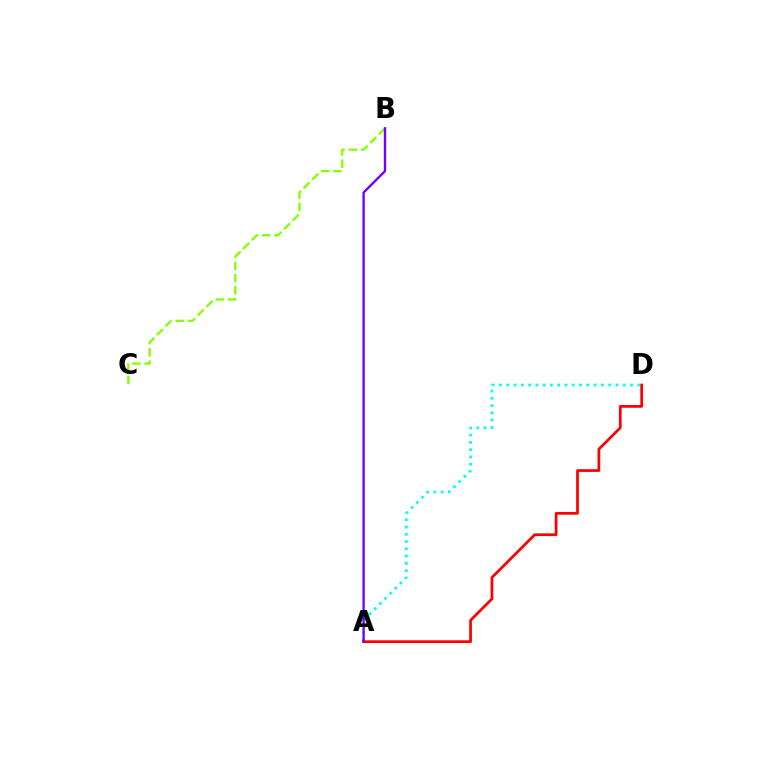{('A', 'D'): [{'color': '#00fff6', 'line_style': 'dotted', 'thickness': 1.98}, {'color': '#ff0000', 'line_style': 'solid', 'thickness': 1.97}], ('B', 'C'): [{'color': '#84ff00', 'line_style': 'dashed', 'thickness': 1.66}], ('A', 'B'): [{'color': '#7200ff', 'line_style': 'solid', 'thickness': 1.7}]}